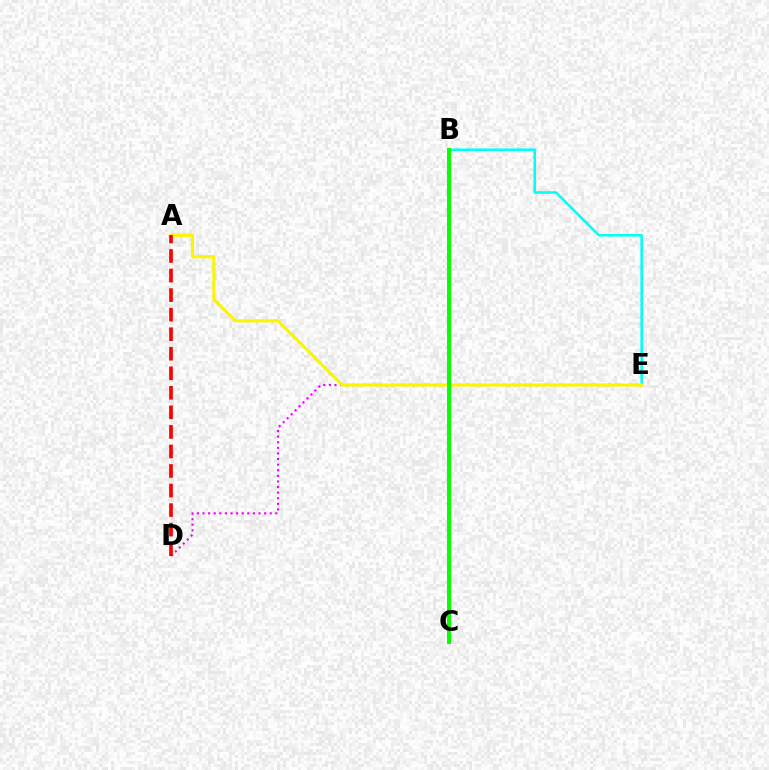{('B', 'E'): [{'color': '#00fff6', 'line_style': 'solid', 'thickness': 1.83}], ('D', 'E'): [{'color': '#ee00ff', 'line_style': 'dotted', 'thickness': 1.52}], ('B', 'C'): [{'color': '#0010ff', 'line_style': 'dotted', 'thickness': 1.72}, {'color': '#08ff00', 'line_style': 'solid', 'thickness': 2.87}], ('A', 'E'): [{'color': '#fcf500', 'line_style': 'solid', 'thickness': 2.26}], ('A', 'D'): [{'color': '#ff0000', 'line_style': 'dashed', 'thickness': 2.66}]}